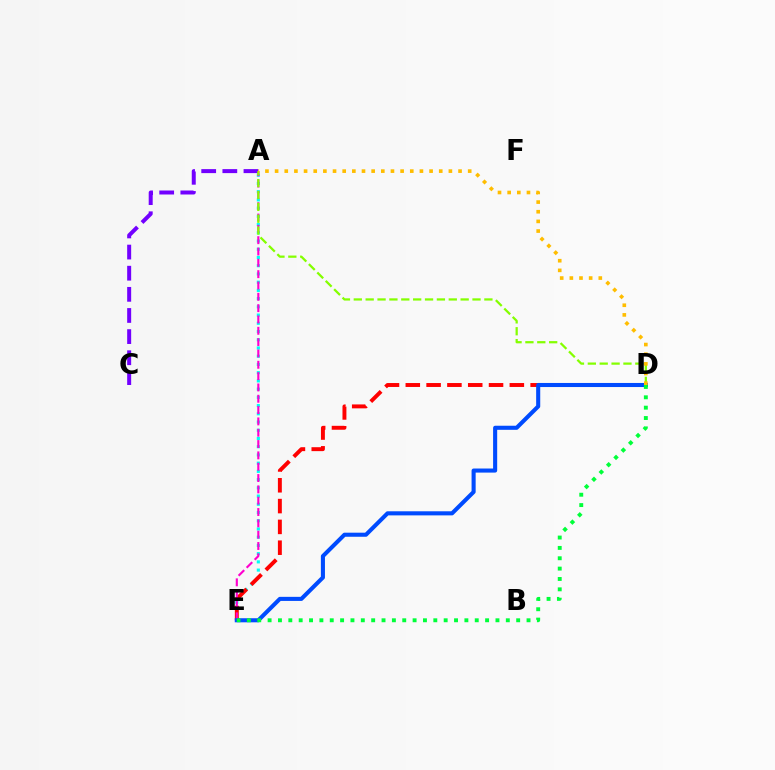{('A', 'E'): [{'color': '#00fff6', 'line_style': 'dotted', 'thickness': 2.24}, {'color': '#ff00cf', 'line_style': 'dashed', 'thickness': 1.54}], ('D', 'E'): [{'color': '#ff0000', 'line_style': 'dashed', 'thickness': 2.83}, {'color': '#004bff', 'line_style': 'solid', 'thickness': 2.94}, {'color': '#00ff39', 'line_style': 'dotted', 'thickness': 2.81}], ('A', 'C'): [{'color': '#7200ff', 'line_style': 'dashed', 'thickness': 2.87}], ('A', 'D'): [{'color': '#84ff00', 'line_style': 'dashed', 'thickness': 1.61}, {'color': '#ffbd00', 'line_style': 'dotted', 'thickness': 2.62}]}